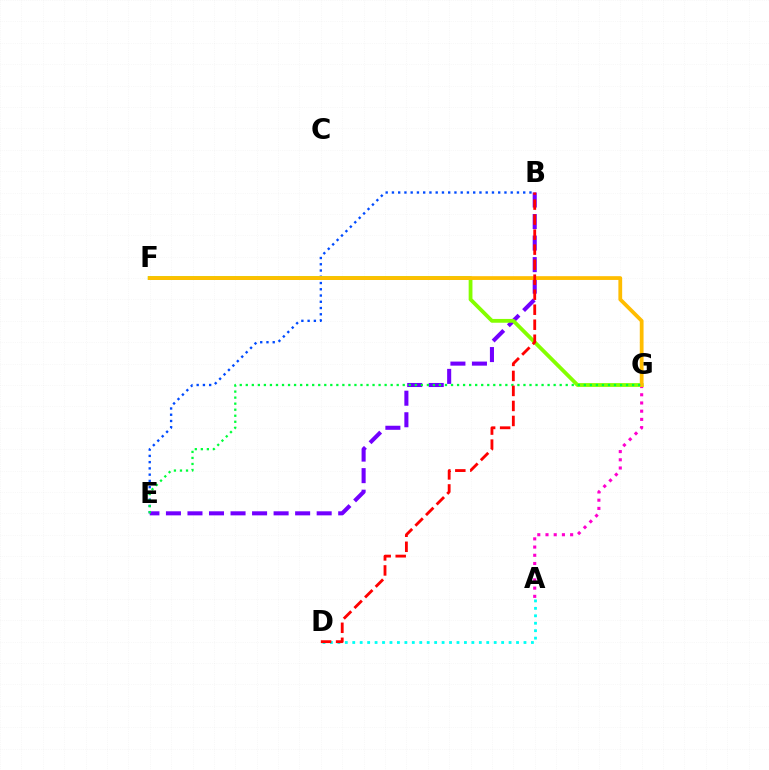{('A', 'D'): [{'color': '#00fff6', 'line_style': 'dotted', 'thickness': 2.02}], ('A', 'G'): [{'color': '#ff00cf', 'line_style': 'dotted', 'thickness': 2.23}], ('B', 'E'): [{'color': '#7200ff', 'line_style': 'dashed', 'thickness': 2.93}, {'color': '#004bff', 'line_style': 'dotted', 'thickness': 1.7}], ('F', 'G'): [{'color': '#84ff00', 'line_style': 'solid', 'thickness': 2.73}, {'color': '#ffbd00', 'line_style': 'solid', 'thickness': 2.72}], ('E', 'G'): [{'color': '#00ff39', 'line_style': 'dotted', 'thickness': 1.64}], ('B', 'D'): [{'color': '#ff0000', 'line_style': 'dashed', 'thickness': 2.04}]}